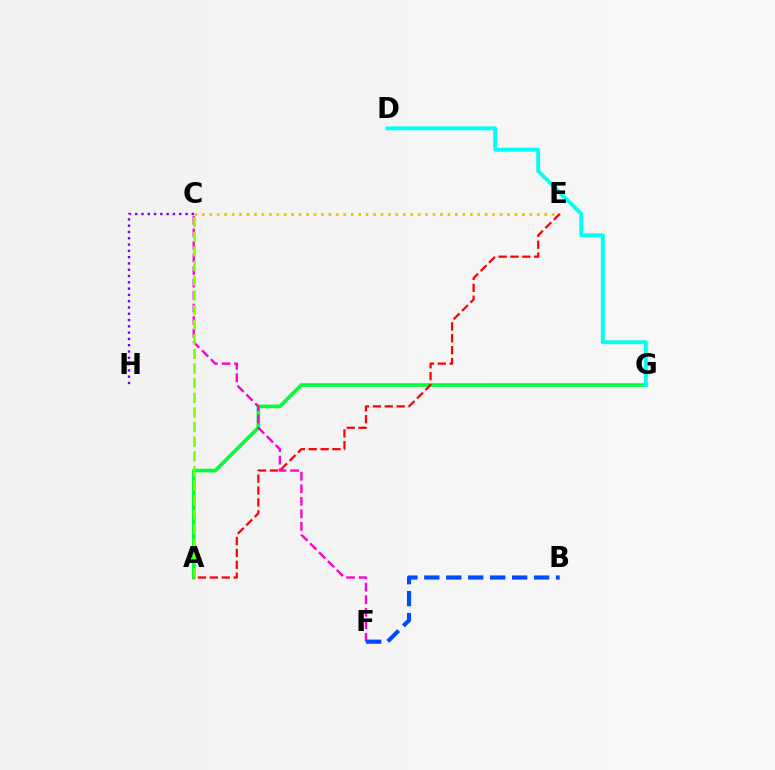{('A', 'G'): [{'color': '#00ff39', 'line_style': 'solid', 'thickness': 2.62}], ('C', 'E'): [{'color': '#ffbd00', 'line_style': 'dotted', 'thickness': 2.02}], ('C', 'F'): [{'color': '#ff00cf', 'line_style': 'dashed', 'thickness': 1.7}], ('A', 'C'): [{'color': '#84ff00', 'line_style': 'dashed', 'thickness': 1.99}], ('D', 'G'): [{'color': '#00fff6', 'line_style': 'solid', 'thickness': 2.8}], ('B', 'F'): [{'color': '#004bff', 'line_style': 'dashed', 'thickness': 2.98}], ('A', 'E'): [{'color': '#ff0000', 'line_style': 'dashed', 'thickness': 1.61}], ('C', 'H'): [{'color': '#7200ff', 'line_style': 'dotted', 'thickness': 1.71}]}